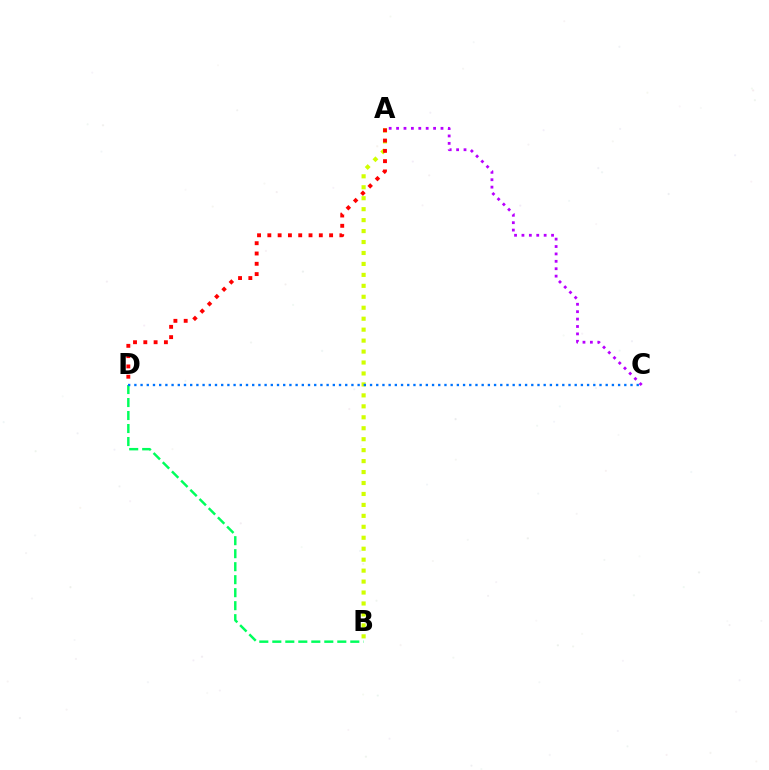{('A', 'C'): [{'color': '#b900ff', 'line_style': 'dotted', 'thickness': 2.01}], ('A', 'B'): [{'color': '#d1ff00', 'line_style': 'dotted', 'thickness': 2.98}], ('B', 'D'): [{'color': '#00ff5c', 'line_style': 'dashed', 'thickness': 1.77}], ('A', 'D'): [{'color': '#ff0000', 'line_style': 'dotted', 'thickness': 2.8}], ('C', 'D'): [{'color': '#0074ff', 'line_style': 'dotted', 'thickness': 1.69}]}